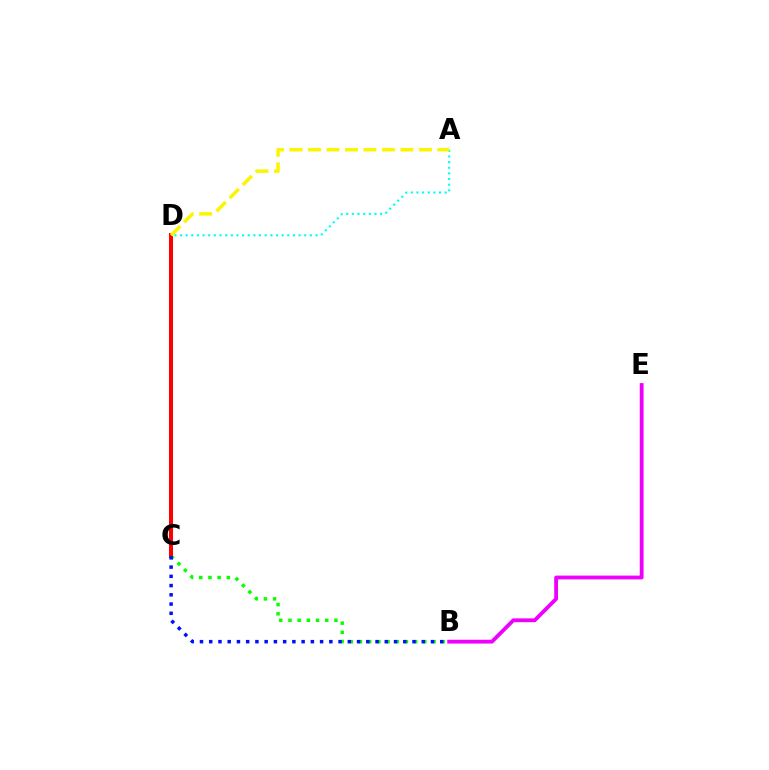{('B', 'C'): [{'color': '#08ff00', 'line_style': 'dotted', 'thickness': 2.5}, {'color': '#0010ff', 'line_style': 'dotted', 'thickness': 2.51}], ('A', 'D'): [{'color': '#00fff6', 'line_style': 'dotted', 'thickness': 1.53}, {'color': '#fcf500', 'line_style': 'dashed', 'thickness': 2.51}], ('B', 'E'): [{'color': '#ee00ff', 'line_style': 'solid', 'thickness': 2.75}], ('C', 'D'): [{'color': '#ff0000', 'line_style': 'solid', 'thickness': 2.9}]}